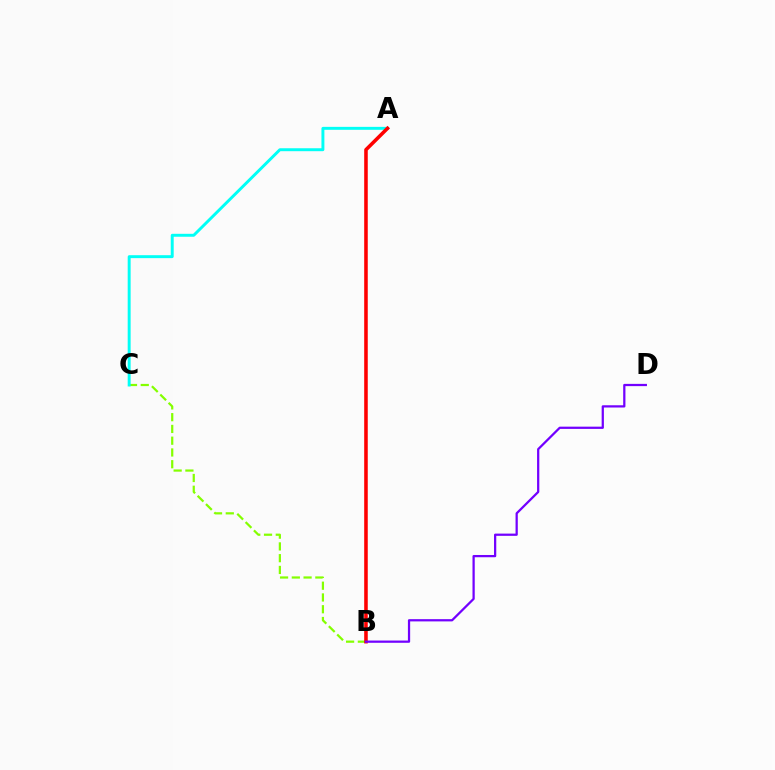{('B', 'C'): [{'color': '#84ff00', 'line_style': 'dashed', 'thickness': 1.6}], ('A', 'C'): [{'color': '#00fff6', 'line_style': 'solid', 'thickness': 2.12}], ('A', 'B'): [{'color': '#ff0000', 'line_style': 'solid', 'thickness': 2.57}], ('B', 'D'): [{'color': '#7200ff', 'line_style': 'solid', 'thickness': 1.62}]}